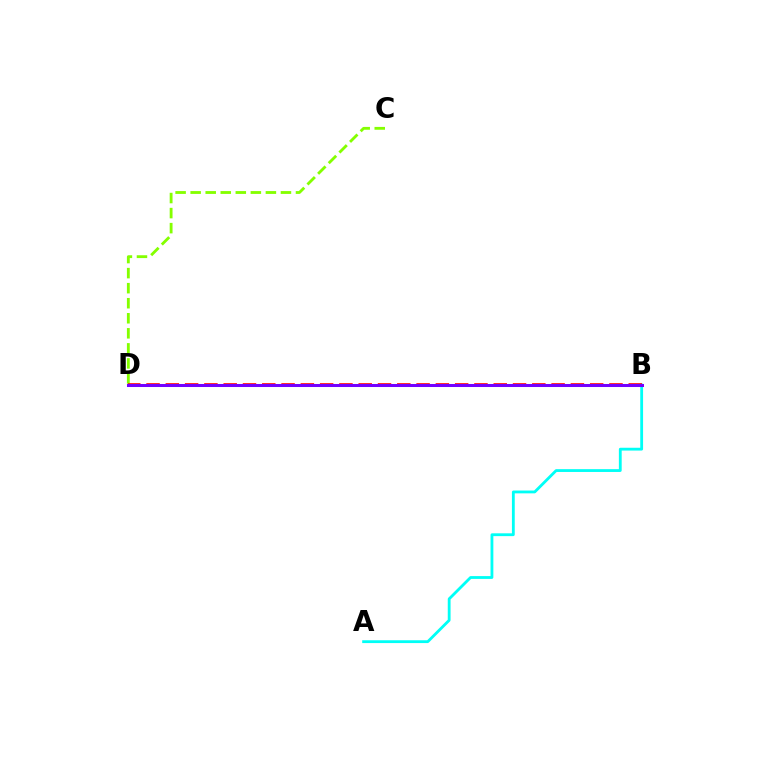{('C', 'D'): [{'color': '#84ff00', 'line_style': 'dashed', 'thickness': 2.04}], ('A', 'B'): [{'color': '#00fff6', 'line_style': 'solid', 'thickness': 2.03}], ('B', 'D'): [{'color': '#ff0000', 'line_style': 'dashed', 'thickness': 2.62}, {'color': '#7200ff', 'line_style': 'solid', 'thickness': 2.18}]}